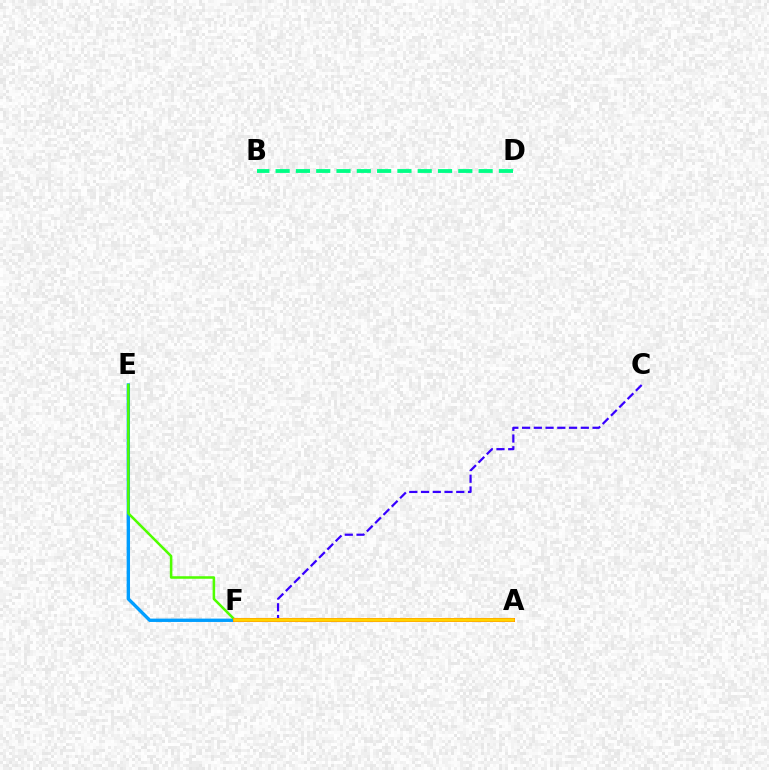{('C', 'F'): [{'color': '#3700ff', 'line_style': 'dashed', 'thickness': 1.6}], ('B', 'D'): [{'color': '#00ff86', 'line_style': 'dashed', 'thickness': 2.76}], ('E', 'F'): [{'color': '#009eff', 'line_style': 'solid', 'thickness': 2.42}, {'color': '#4fff00', 'line_style': 'solid', 'thickness': 1.83}], ('A', 'F'): [{'color': '#ff00ed', 'line_style': 'solid', 'thickness': 2.58}, {'color': '#ff0000', 'line_style': 'solid', 'thickness': 2.88}, {'color': '#ffd500', 'line_style': 'solid', 'thickness': 2.64}]}